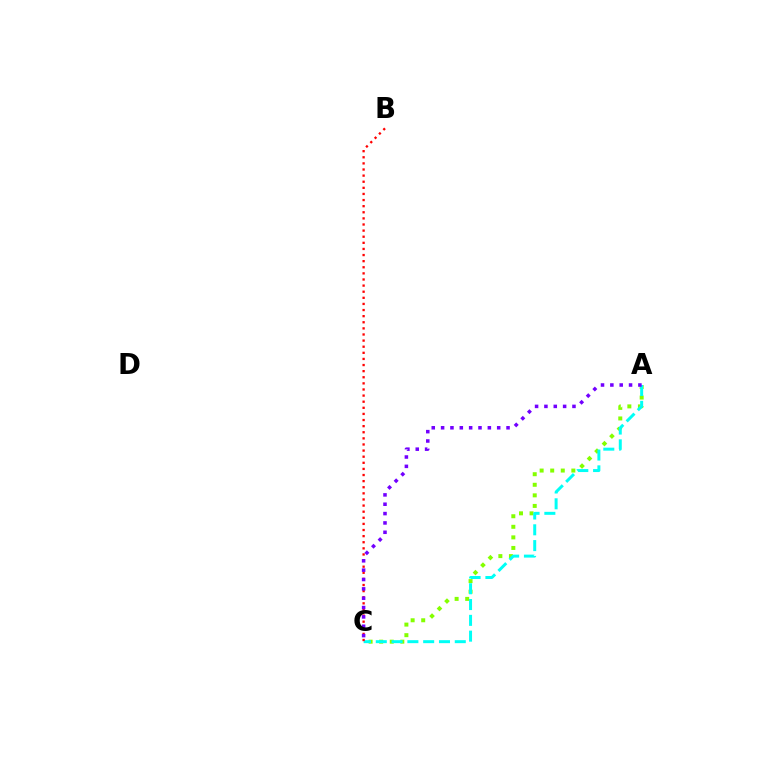{('A', 'C'): [{'color': '#84ff00', 'line_style': 'dotted', 'thickness': 2.87}, {'color': '#00fff6', 'line_style': 'dashed', 'thickness': 2.15}, {'color': '#7200ff', 'line_style': 'dotted', 'thickness': 2.54}], ('B', 'C'): [{'color': '#ff0000', 'line_style': 'dotted', 'thickness': 1.66}]}